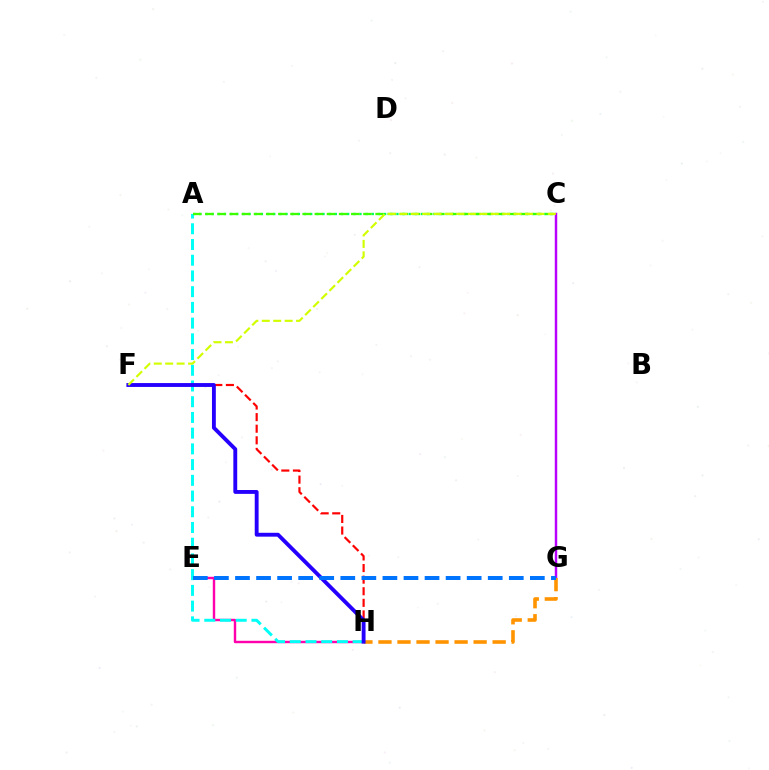{('C', 'G'): [{'color': '#b900ff', 'line_style': 'solid', 'thickness': 1.77}], ('E', 'H'): [{'color': '#ff00ac', 'line_style': 'solid', 'thickness': 1.74}], ('A', 'C'): [{'color': '#00ff5c', 'line_style': 'dotted', 'thickness': 1.67}, {'color': '#3dff00', 'line_style': 'dashed', 'thickness': 1.65}], ('A', 'H'): [{'color': '#00fff6', 'line_style': 'dashed', 'thickness': 2.14}], ('F', 'H'): [{'color': '#ff0000', 'line_style': 'dashed', 'thickness': 1.58}, {'color': '#2500ff', 'line_style': 'solid', 'thickness': 2.78}], ('G', 'H'): [{'color': '#ff9400', 'line_style': 'dashed', 'thickness': 2.59}], ('C', 'F'): [{'color': '#d1ff00', 'line_style': 'dashed', 'thickness': 1.55}], ('E', 'G'): [{'color': '#0074ff', 'line_style': 'dashed', 'thickness': 2.86}]}